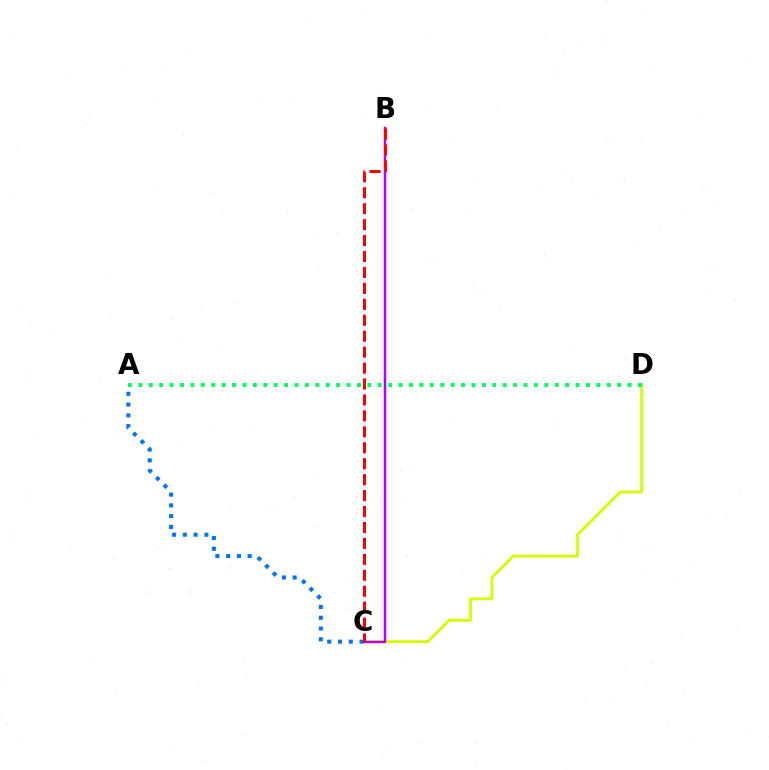{('C', 'D'): [{'color': '#d1ff00', 'line_style': 'solid', 'thickness': 2.04}], ('A', 'D'): [{'color': '#00ff5c', 'line_style': 'dotted', 'thickness': 2.83}], ('B', 'C'): [{'color': '#b900ff', 'line_style': 'solid', 'thickness': 1.78}, {'color': '#ff0000', 'line_style': 'dashed', 'thickness': 2.17}], ('A', 'C'): [{'color': '#0074ff', 'line_style': 'dotted', 'thickness': 2.93}]}